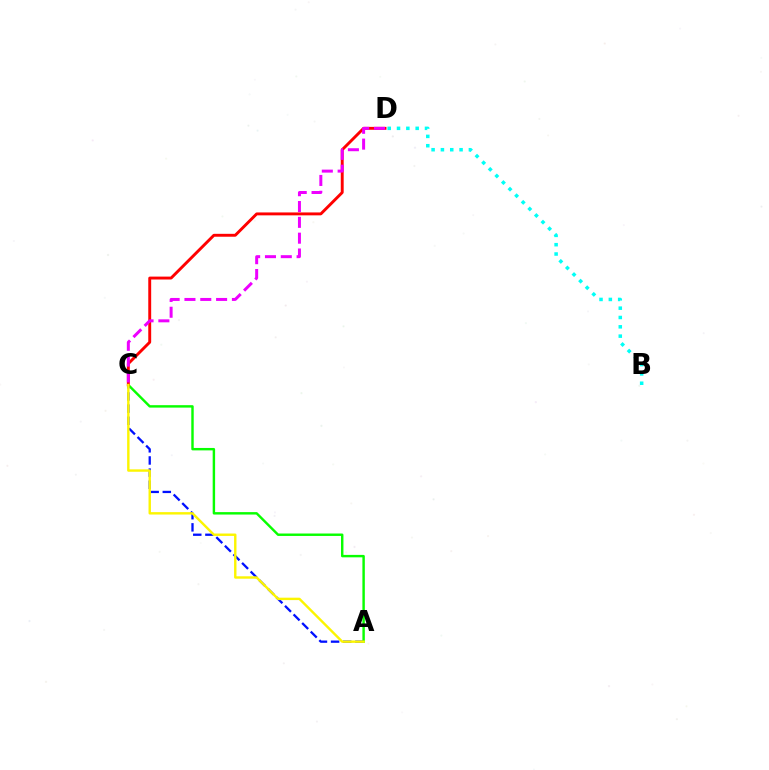{('A', 'C'): [{'color': '#0010ff', 'line_style': 'dashed', 'thickness': 1.65}, {'color': '#08ff00', 'line_style': 'solid', 'thickness': 1.75}, {'color': '#fcf500', 'line_style': 'solid', 'thickness': 1.73}], ('B', 'D'): [{'color': '#00fff6', 'line_style': 'dotted', 'thickness': 2.53}], ('C', 'D'): [{'color': '#ff0000', 'line_style': 'solid', 'thickness': 2.09}, {'color': '#ee00ff', 'line_style': 'dashed', 'thickness': 2.15}]}